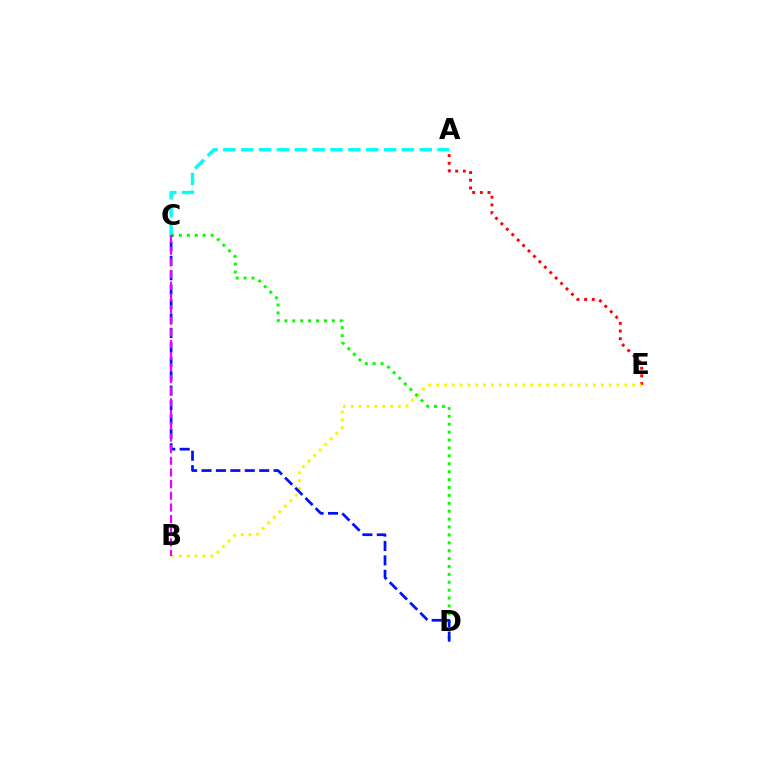{('A', 'E'): [{'color': '#ff0000', 'line_style': 'dotted', 'thickness': 2.08}], ('A', 'C'): [{'color': '#00fff6', 'line_style': 'dashed', 'thickness': 2.43}], ('B', 'E'): [{'color': '#fcf500', 'line_style': 'dotted', 'thickness': 2.13}], ('C', 'D'): [{'color': '#08ff00', 'line_style': 'dotted', 'thickness': 2.15}, {'color': '#0010ff', 'line_style': 'dashed', 'thickness': 1.96}], ('B', 'C'): [{'color': '#ee00ff', 'line_style': 'dashed', 'thickness': 1.59}]}